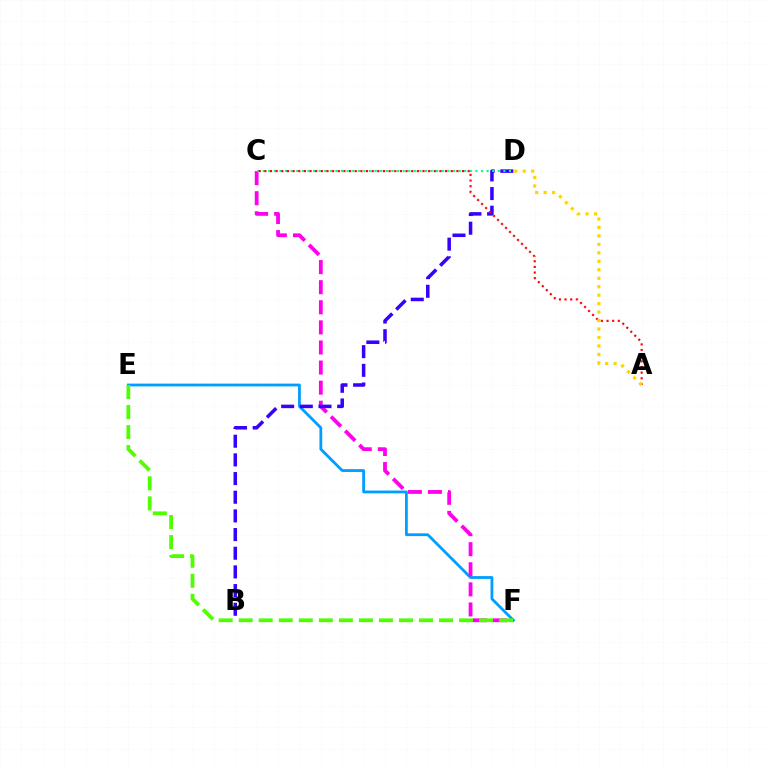{('E', 'F'): [{'color': '#009eff', 'line_style': 'solid', 'thickness': 2.01}, {'color': '#4fff00', 'line_style': 'dashed', 'thickness': 2.72}], ('C', 'F'): [{'color': '#ff00ed', 'line_style': 'dashed', 'thickness': 2.73}], ('B', 'D'): [{'color': '#3700ff', 'line_style': 'dashed', 'thickness': 2.54}], ('C', 'D'): [{'color': '#00ff86', 'line_style': 'dotted', 'thickness': 1.52}], ('A', 'C'): [{'color': '#ff0000', 'line_style': 'dotted', 'thickness': 1.53}], ('A', 'D'): [{'color': '#ffd500', 'line_style': 'dotted', 'thickness': 2.3}]}